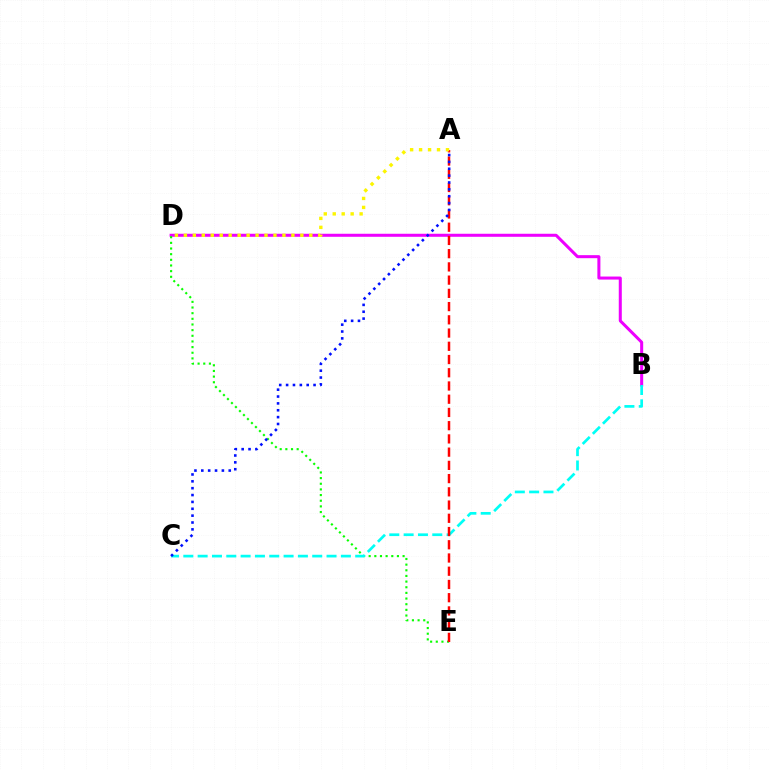{('B', 'D'): [{'color': '#ee00ff', 'line_style': 'solid', 'thickness': 2.18}], ('D', 'E'): [{'color': '#08ff00', 'line_style': 'dotted', 'thickness': 1.54}], ('B', 'C'): [{'color': '#00fff6', 'line_style': 'dashed', 'thickness': 1.95}], ('A', 'E'): [{'color': '#ff0000', 'line_style': 'dashed', 'thickness': 1.8}], ('A', 'C'): [{'color': '#0010ff', 'line_style': 'dotted', 'thickness': 1.86}], ('A', 'D'): [{'color': '#fcf500', 'line_style': 'dotted', 'thickness': 2.43}]}